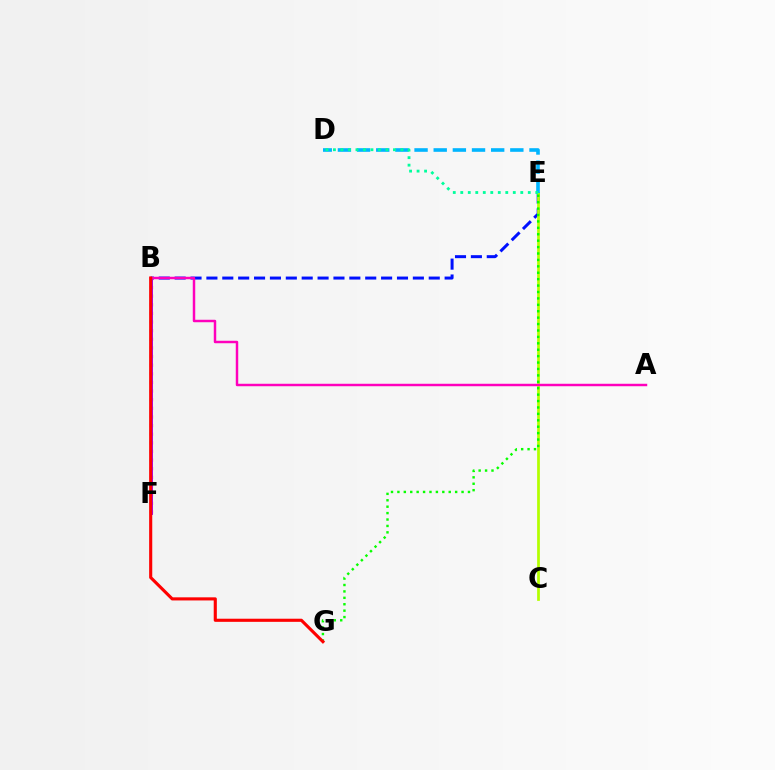{('B', 'E'): [{'color': '#0010ff', 'line_style': 'dashed', 'thickness': 2.16}], ('B', 'F'): [{'color': '#ffa500', 'line_style': 'dotted', 'thickness': 2.34}, {'color': '#9b00ff', 'line_style': 'solid', 'thickness': 2.1}], ('C', 'E'): [{'color': '#b3ff00', 'line_style': 'solid', 'thickness': 1.97}], ('E', 'G'): [{'color': '#08ff00', 'line_style': 'dotted', 'thickness': 1.74}], ('D', 'E'): [{'color': '#00b5ff', 'line_style': 'dashed', 'thickness': 2.6}, {'color': '#00ff9d', 'line_style': 'dotted', 'thickness': 2.04}], ('A', 'B'): [{'color': '#ff00bd', 'line_style': 'solid', 'thickness': 1.77}], ('B', 'G'): [{'color': '#ff0000', 'line_style': 'solid', 'thickness': 2.24}]}